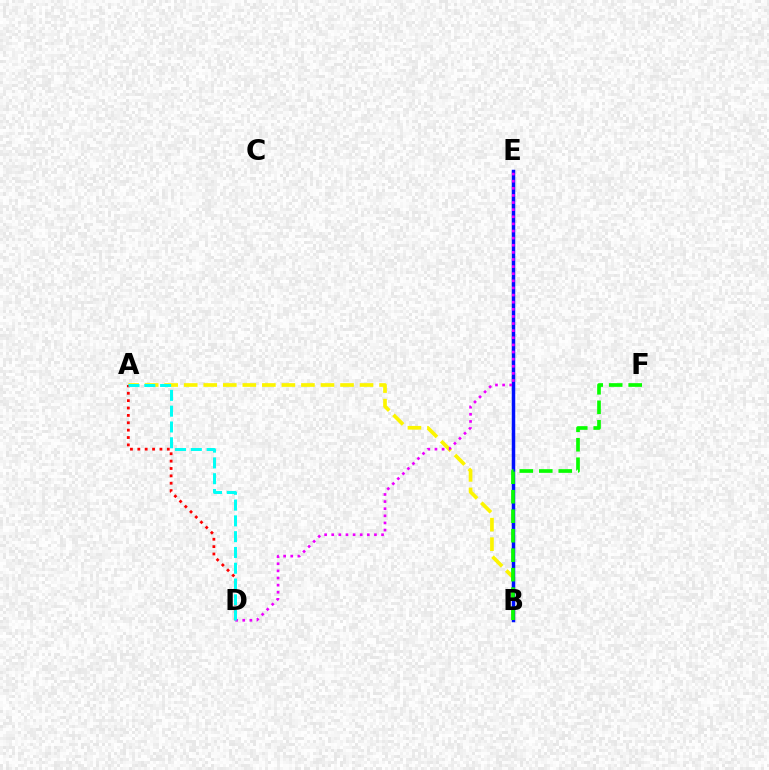{('A', 'B'): [{'color': '#fcf500', 'line_style': 'dashed', 'thickness': 2.65}], ('B', 'E'): [{'color': '#0010ff', 'line_style': 'solid', 'thickness': 2.51}], ('B', 'F'): [{'color': '#08ff00', 'line_style': 'dashed', 'thickness': 2.65}], ('A', 'D'): [{'color': '#ff0000', 'line_style': 'dotted', 'thickness': 2.0}, {'color': '#00fff6', 'line_style': 'dashed', 'thickness': 2.15}], ('D', 'E'): [{'color': '#ee00ff', 'line_style': 'dotted', 'thickness': 1.93}]}